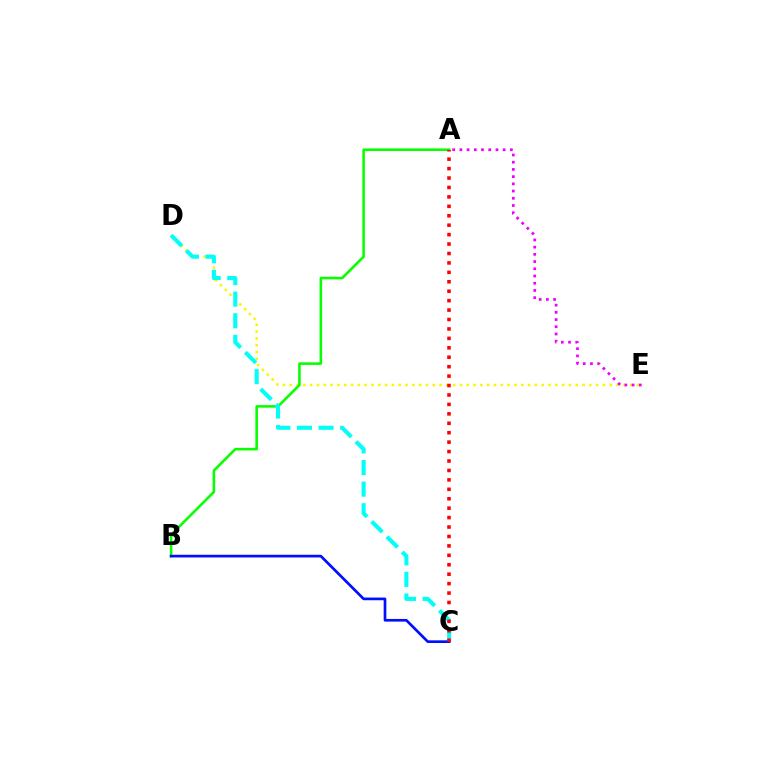{('D', 'E'): [{'color': '#fcf500', 'line_style': 'dotted', 'thickness': 1.85}], ('A', 'B'): [{'color': '#08ff00', 'line_style': 'solid', 'thickness': 1.86}], ('A', 'E'): [{'color': '#ee00ff', 'line_style': 'dotted', 'thickness': 1.96}], ('C', 'D'): [{'color': '#00fff6', 'line_style': 'dashed', 'thickness': 2.93}], ('B', 'C'): [{'color': '#0010ff', 'line_style': 'solid', 'thickness': 1.94}], ('A', 'C'): [{'color': '#ff0000', 'line_style': 'dotted', 'thickness': 2.56}]}